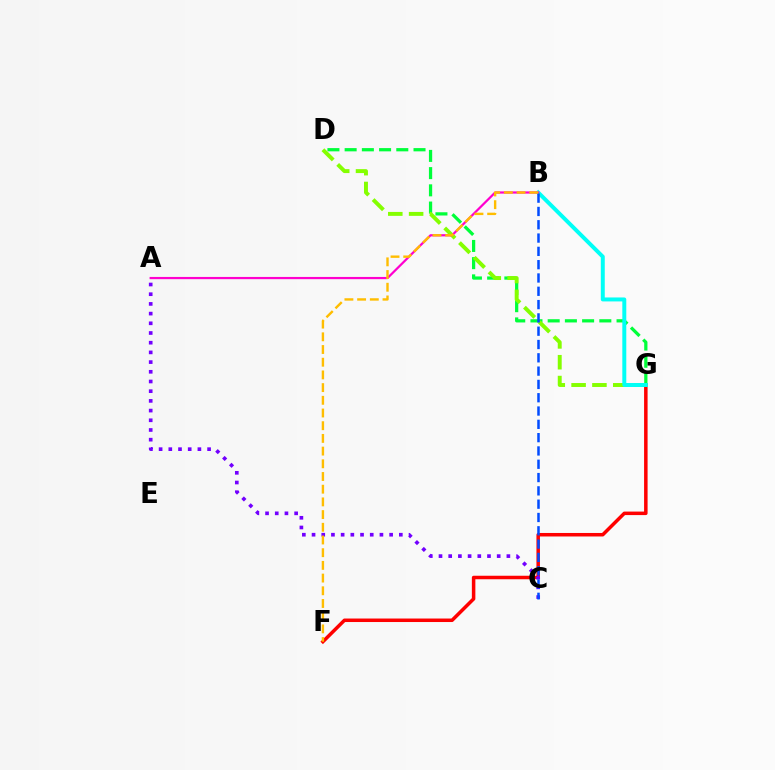{('F', 'G'): [{'color': '#ff0000', 'line_style': 'solid', 'thickness': 2.53}], ('D', 'G'): [{'color': '#00ff39', 'line_style': 'dashed', 'thickness': 2.34}, {'color': '#84ff00', 'line_style': 'dashed', 'thickness': 2.83}], ('B', 'G'): [{'color': '#00fff6', 'line_style': 'solid', 'thickness': 2.85}], ('A', 'C'): [{'color': '#7200ff', 'line_style': 'dotted', 'thickness': 2.63}], ('A', 'B'): [{'color': '#ff00cf', 'line_style': 'solid', 'thickness': 1.6}], ('B', 'C'): [{'color': '#004bff', 'line_style': 'dashed', 'thickness': 1.81}], ('B', 'F'): [{'color': '#ffbd00', 'line_style': 'dashed', 'thickness': 1.73}]}